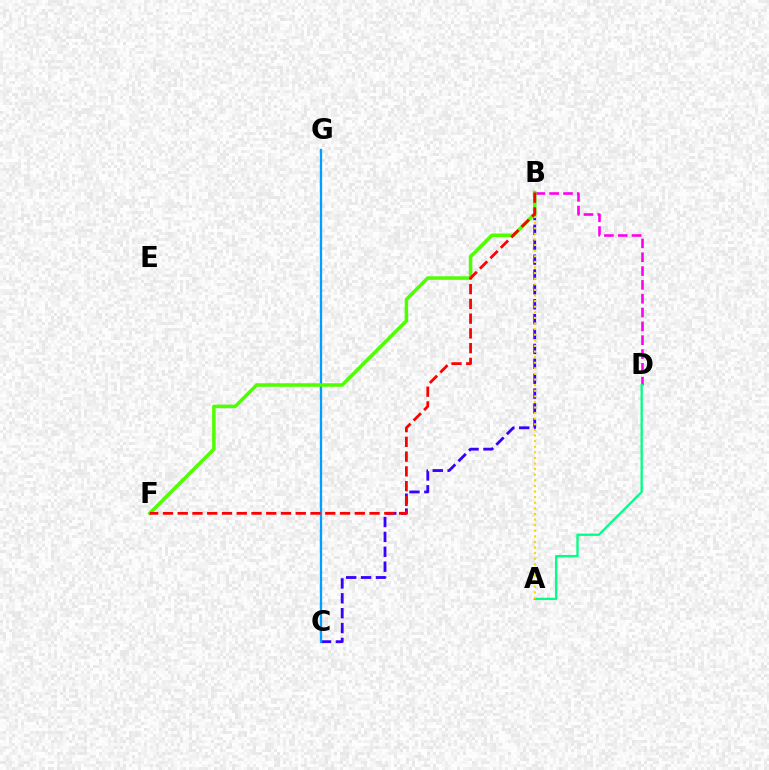{('B', 'D'): [{'color': '#ff00ed', 'line_style': 'dashed', 'thickness': 1.88}], ('A', 'D'): [{'color': '#00ff86', 'line_style': 'solid', 'thickness': 1.68}], ('B', 'C'): [{'color': '#3700ff', 'line_style': 'dashed', 'thickness': 2.02}], ('A', 'B'): [{'color': '#ffd500', 'line_style': 'dotted', 'thickness': 1.52}], ('C', 'G'): [{'color': '#009eff', 'line_style': 'solid', 'thickness': 1.66}], ('B', 'F'): [{'color': '#4fff00', 'line_style': 'solid', 'thickness': 2.53}, {'color': '#ff0000', 'line_style': 'dashed', 'thickness': 2.0}]}